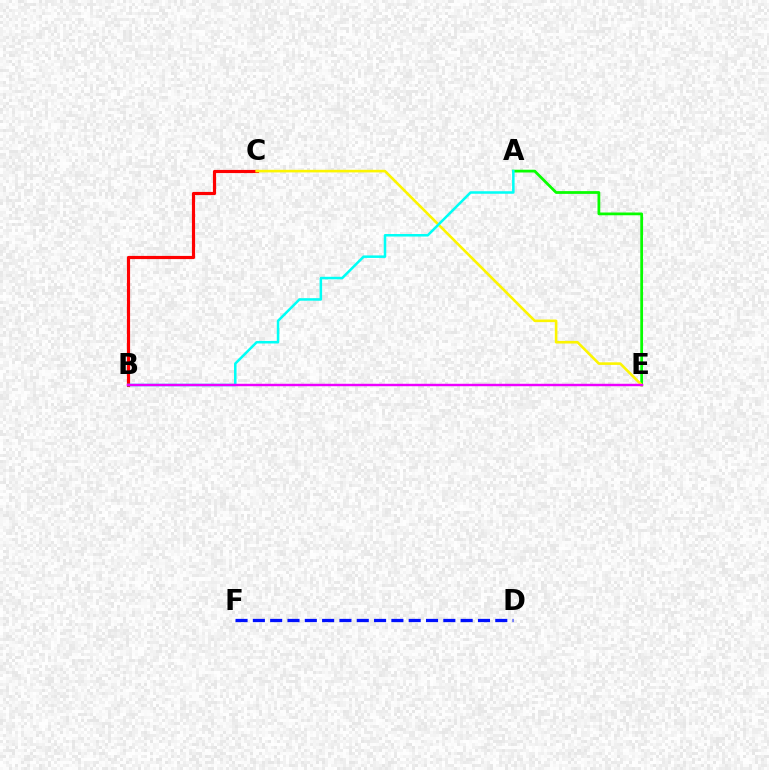{('D', 'F'): [{'color': '#0010ff', 'line_style': 'dashed', 'thickness': 2.35}], ('A', 'E'): [{'color': '#08ff00', 'line_style': 'solid', 'thickness': 1.99}], ('B', 'C'): [{'color': '#ff0000', 'line_style': 'solid', 'thickness': 2.28}], ('C', 'E'): [{'color': '#fcf500', 'line_style': 'solid', 'thickness': 1.87}], ('A', 'B'): [{'color': '#00fff6', 'line_style': 'solid', 'thickness': 1.82}], ('B', 'E'): [{'color': '#ee00ff', 'line_style': 'solid', 'thickness': 1.75}]}